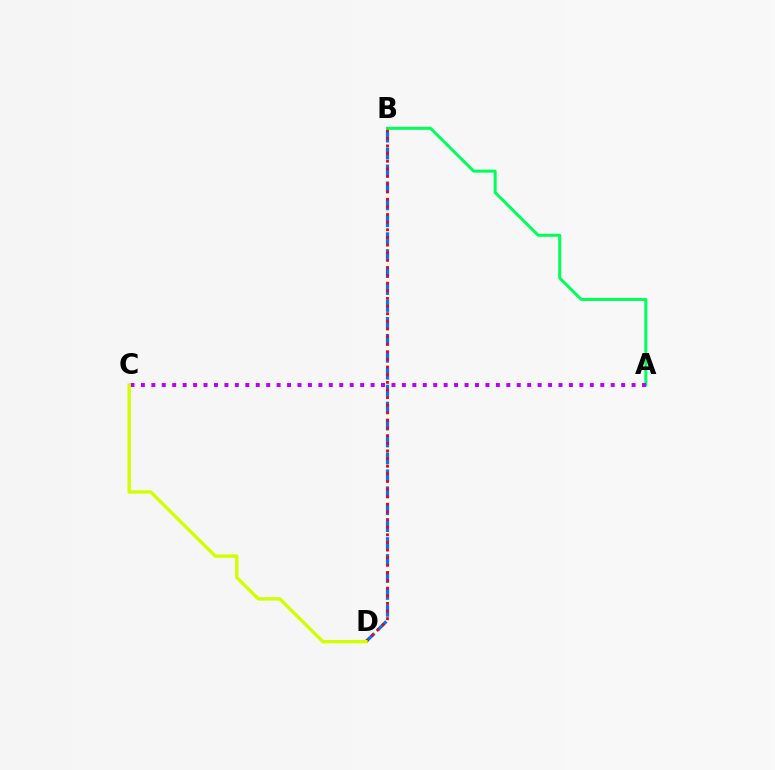{('B', 'D'): [{'color': '#0074ff', 'line_style': 'dashed', 'thickness': 2.3}, {'color': '#ff0000', 'line_style': 'dotted', 'thickness': 2.07}], ('A', 'B'): [{'color': '#00ff5c', 'line_style': 'solid', 'thickness': 2.16}], ('A', 'C'): [{'color': '#b900ff', 'line_style': 'dotted', 'thickness': 2.84}], ('C', 'D'): [{'color': '#d1ff00', 'line_style': 'solid', 'thickness': 2.42}]}